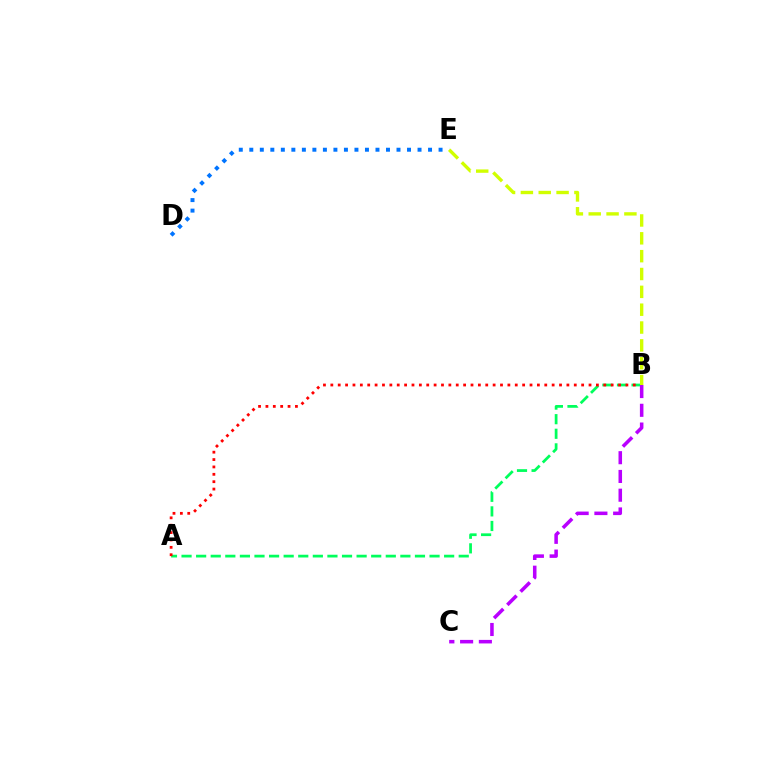{('A', 'B'): [{'color': '#00ff5c', 'line_style': 'dashed', 'thickness': 1.98}, {'color': '#ff0000', 'line_style': 'dotted', 'thickness': 2.0}], ('B', 'C'): [{'color': '#b900ff', 'line_style': 'dashed', 'thickness': 2.55}], ('D', 'E'): [{'color': '#0074ff', 'line_style': 'dotted', 'thickness': 2.86}], ('B', 'E'): [{'color': '#d1ff00', 'line_style': 'dashed', 'thickness': 2.42}]}